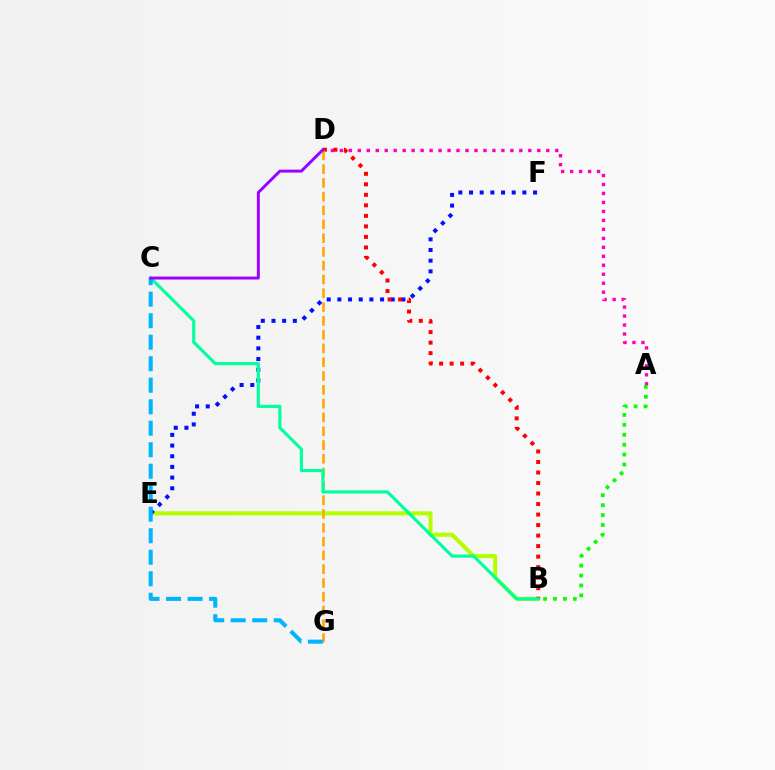{('B', 'E'): [{'color': '#b3ff00', 'line_style': 'solid', 'thickness': 2.92}], ('A', 'D'): [{'color': '#ff00bd', 'line_style': 'dotted', 'thickness': 2.44}], ('E', 'F'): [{'color': '#0010ff', 'line_style': 'dotted', 'thickness': 2.9}], ('A', 'B'): [{'color': '#08ff00', 'line_style': 'dotted', 'thickness': 2.69}], ('B', 'D'): [{'color': '#ff0000', 'line_style': 'dotted', 'thickness': 2.86}], ('D', 'G'): [{'color': '#ffa500', 'line_style': 'dashed', 'thickness': 1.87}], ('B', 'C'): [{'color': '#00ff9d', 'line_style': 'solid', 'thickness': 2.25}], ('C', 'G'): [{'color': '#00b5ff', 'line_style': 'dashed', 'thickness': 2.92}], ('C', 'D'): [{'color': '#9b00ff', 'line_style': 'solid', 'thickness': 2.12}]}